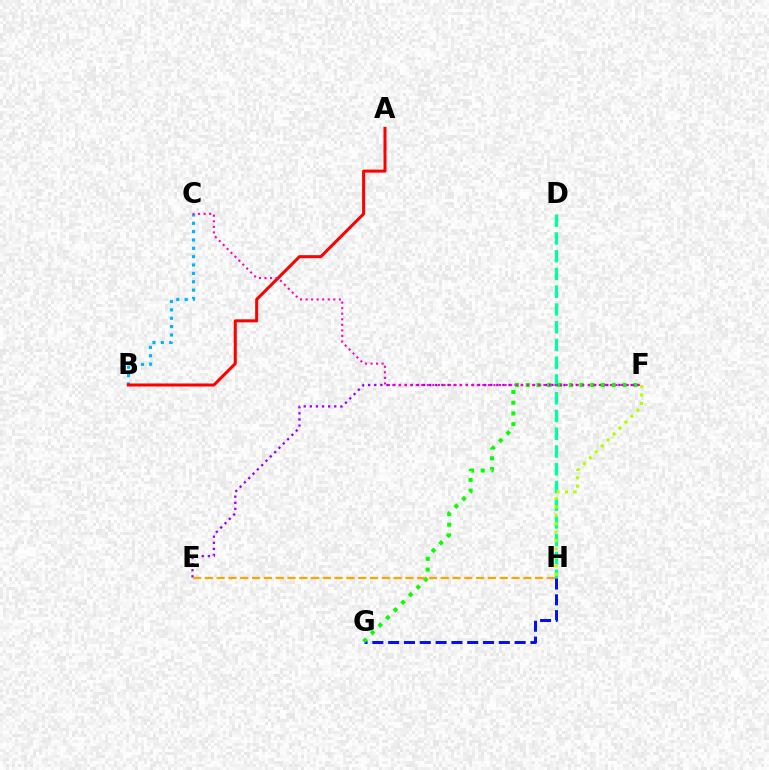{('D', 'H'): [{'color': '#00ff9d', 'line_style': 'dashed', 'thickness': 2.41}], ('E', 'F'): [{'color': '#9b00ff', 'line_style': 'dotted', 'thickness': 1.66}], ('G', 'H'): [{'color': '#0010ff', 'line_style': 'dashed', 'thickness': 2.15}], ('F', 'G'): [{'color': '#08ff00', 'line_style': 'dotted', 'thickness': 2.92}], ('F', 'H'): [{'color': '#b3ff00', 'line_style': 'dotted', 'thickness': 2.29}], ('E', 'H'): [{'color': '#ffa500', 'line_style': 'dashed', 'thickness': 1.6}], ('B', 'C'): [{'color': '#00b5ff', 'line_style': 'dotted', 'thickness': 2.27}], ('A', 'B'): [{'color': '#ff0000', 'line_style': 'solid', 'thickness': 2.18}], ('C', 'F'): [{'color': '#ff00bd', 'line_style': 'dotted', 'thickness': 1.51}]}